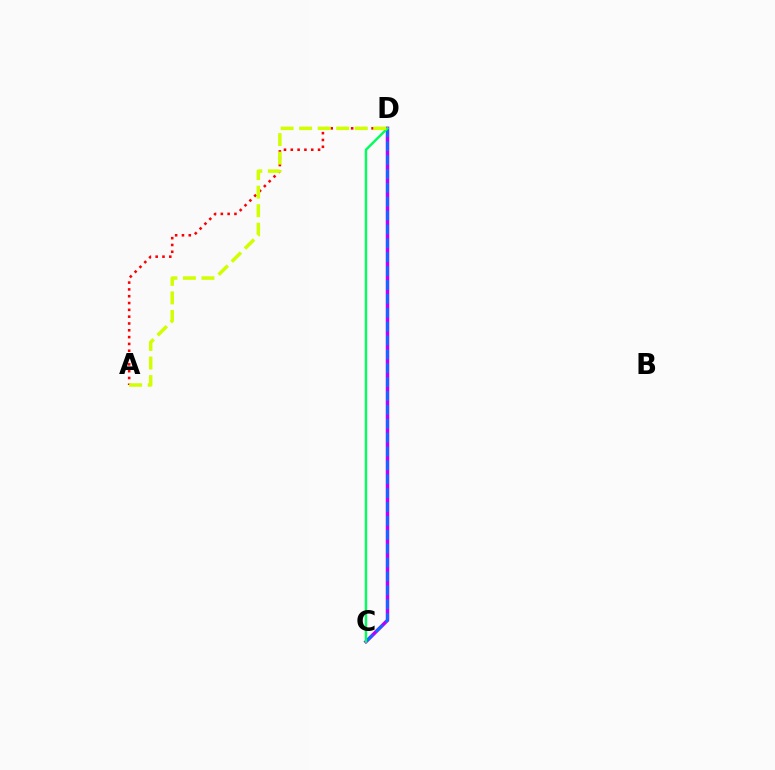{('A', 'D'): [{'color': '#ff0000', 'line_style': 'dotted', 'thickness': 1.85}, {'color': '#d1ff00', 'line_style': 'dashed', 'thickness': 2.52}], ('C', 'D'): [{'color': '#b900ff', 'line_style': 'solid', 'thickness': 2.5}, {'color': '#0074ff', 'line_style': 'dashed', 'thickness': 1.89}, {'color': '#00ff5c', 'line_style': 'solid', 'thickness': 1.75}]}